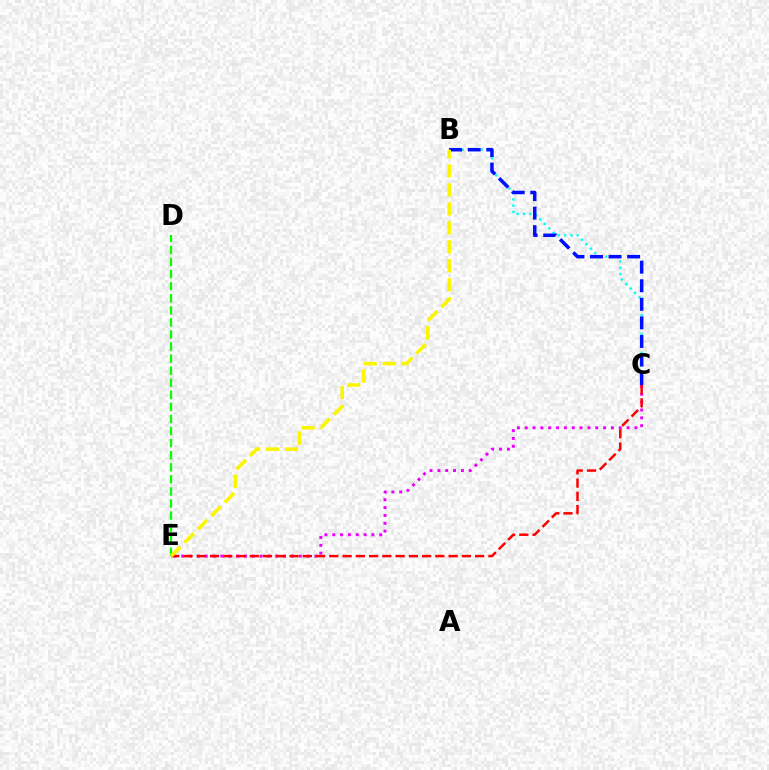{('C', 'E'): [{'color': '#ee00ff', 'line_style': 'dotted', 'thickness': 2.13}, {'color': '#ff0000', 'line_style': 'dashed', 'thickness': 1.8}], ('D', 'E'): [{'color': '#08ff00', 'line_style': 'dashed', 'thickness': 1.64}], ('B', 'C'): [{'color': '#00fff6', 'line_style': 'dotted', 'thickness': 1.7}, {'color': '#0010ff', 'line_style': 'dashed', 'thickness': 2.52}], ('B', 'E'): [{'color': '#fcf500', 'line_style': 'dashed', 'thickness': 2.58}]}